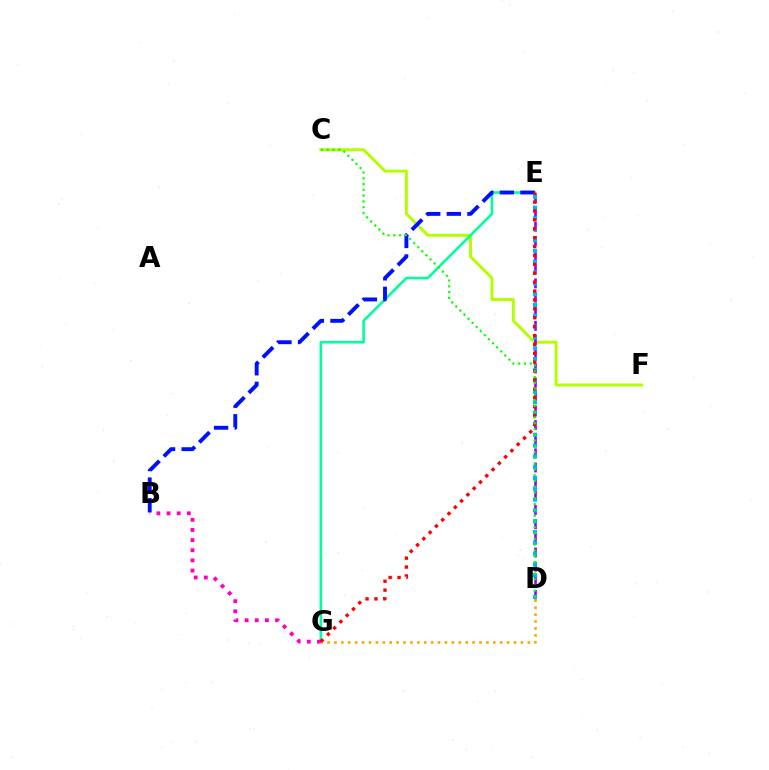{('C', 'F'): [{'color': '#b3ff00', 'line_style': 'solid', 'thickness': 2.13}], ('E', 'G'): [{'color': '#00ff9d', 'line_style': 'solid', 'thickness': 1.87}, {'color': '#ff0000', 'line_style': 'dotted', 'thickness': 2.42}], ('D', 'E'): [{'color': '#9b00ff', 'line_style': 'dashed', 'thickness': 1.92}, {'color': '#00b5ff', 'line_style': 'dotted', 'thickness': 2.94}], ('B', 'E'): [{'color': '#0010ff', 'line_style': 'dashed', 'thickness': 2.8}], ('D', 'G'): [{'color': '#ffa500', 'line_style': 'dotted', 'thickness': 1.88}], ('B', 'G'): [{'color': '#ff00bd', 'line_style': 'dotted', 'thickness': 2.76}], ('C', 'D'): [{'color': '#08ff00', 'line_style': 'dotted', 'thickness': 1.57}]}